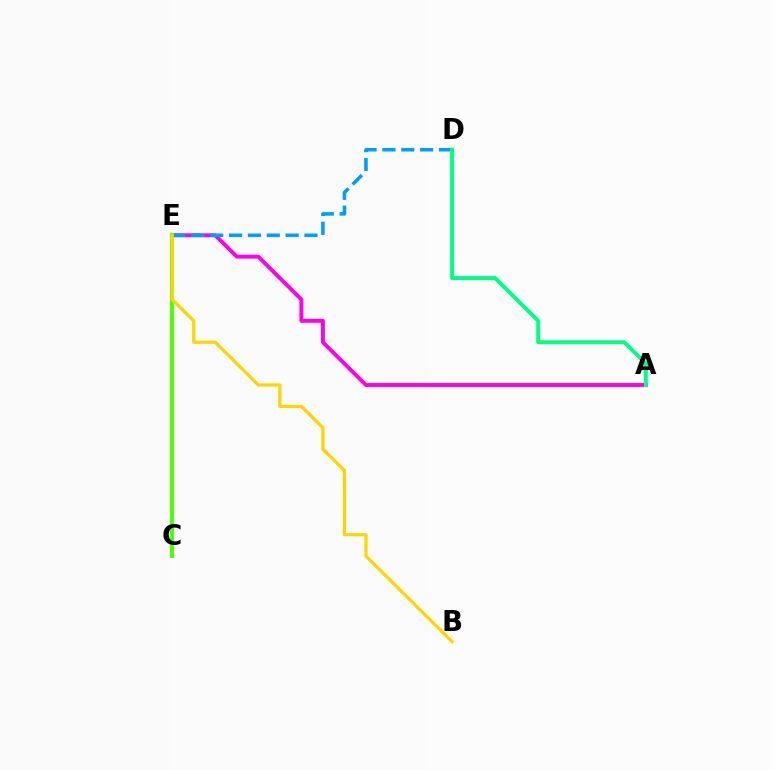{('A', 'E'): [{'color': '#ff00ed', 'line_style': 'solid', 'thickness': 2.82}], ('C', 'E'): [{'color': '#ff0000', 'line_style': 'dotted', 'thickness': 1.72}, {'color': '#3700ff', 'line_style': 'dotted', 'thickness': 1.64}, {'color': '#4fff00', 'line_style': 'solid', 'thickness': 2.92}], ('D', 'E'): [{'color': '#009eff', 'line_style': 'dashed', 'thickness': 2.56}], ('A', 'D'): [{'color': '#00ff86', 'line_style': 'solid', 'thickness': 2.86}], ('B', 'E'): [{'color': '#ffd500', 'line_style': 'solid', 'thickness': 2.31}]}